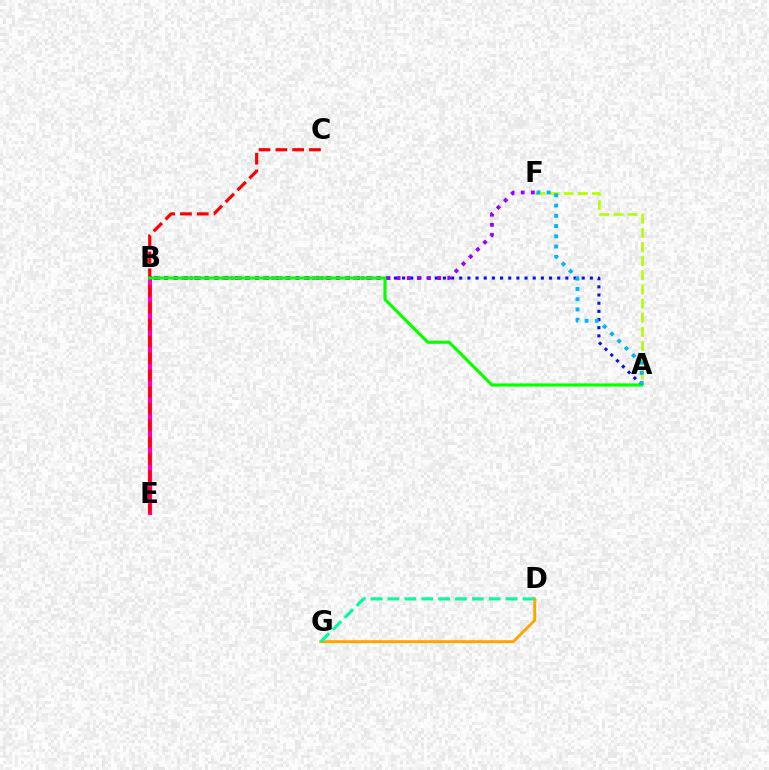{('D', 'G'): [{'color': '#ffa500', 'line_style': 'solid', 'thickness': 2.1}, {'color': '#00ff9d', 'line_style': 'dashed', 'thickness': 2.29}], ('B', 'E'): [{'color': '#ff00bd', 'line_style': 'solid', 'thickness': 2.97}], ('C', 'E'): [{'color': '#ff0000', 'line_style': 'dashed', 'thickness': 2.28}], ('A', 'F'): [{'color': '#b3ff00', 'line_style': 'dashed', 'thickness': 1.92}, {'color': '#00b5ff', 'line_style': 'dotted', 'thickness': 2.78}], ('A', 'B'): [{'color': '#0010ff', 'line_style': 'dotted', 'thickness': 2.22}, {'color': '#08ff00', 'line_style': 'solid', 'thickness': 2.27}], ('B', 'F'): [{'color': '#9b00ff', 'line_style': 'dotted', 'thickness': 2.75}]}